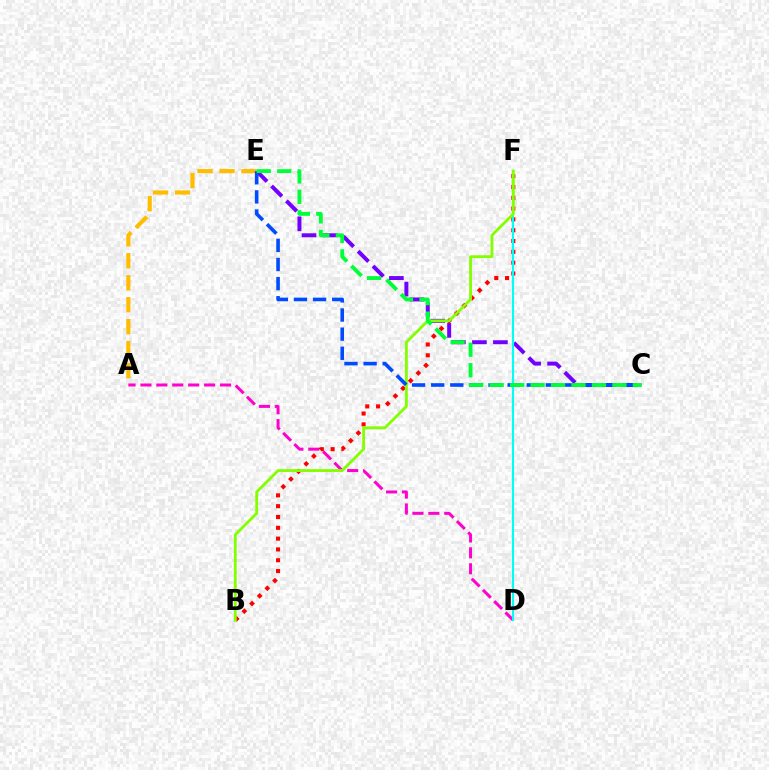{('C', 'E'): [{'color': '#7200ff', 'line_style': 'dashed', 'thickness': 2.86}, {'color': '#004bff', 'line_style': 'dashed', 'thickness': 2.6}, {'color': '#00ff39', 'line_style': 'dashed', 'thickness': 2.78}], ('A', 'D'): [{'color': '#ff00cf', 'line_style': 'dashed', 'thickness': 2.16}], ('A', 'E'): [{'color': '#ffbd00', 'line_style': 'dashed', 'thickness': 2.99}], ('B', 'F'): [{'color': '#ff0000', 'line_style': 'dotted', 'thickness': 2.94}, {'color': '#84ff00', 'line_style': 'solid', 'thickness': 2.04}], ('D', 'F'): [{'color': '#00fff6', 'line_style': 'solid', 'thickness': 1.53}]}